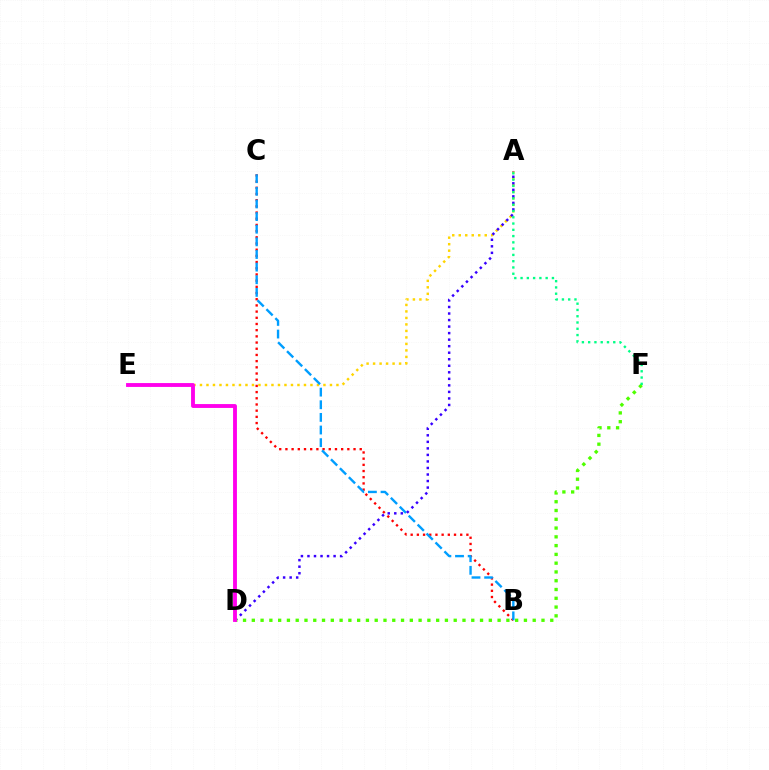{('B', 'C'): [{'color': '#ff0000', 'line_style': 'dotted', 'thickness': 1.68}, {'color': '#009eff', 'line_style': 'dashed', 'thickness': 1.72}], ('A', 'E'): [{'color': '#ffd500', 'line_style': 'dotted', 'thickness': 1.77}], ('A', 'D'): [{'color': '#3700ff', 'line_style': 'dotted', 'thickness': 1.78}], ('D', 'F'): [{'color': '#4fff00', 'line_style': 'dotted', 'thickness': 2.39}], ('D', 'E'): [{'color': '#ff00ed', 'line_style': 'solid', 'thickness': 2.78}], ('A', 'F'): [{'color': '#00ff86', 'line_style': 'dotted', 'thickness': 1.7}]}